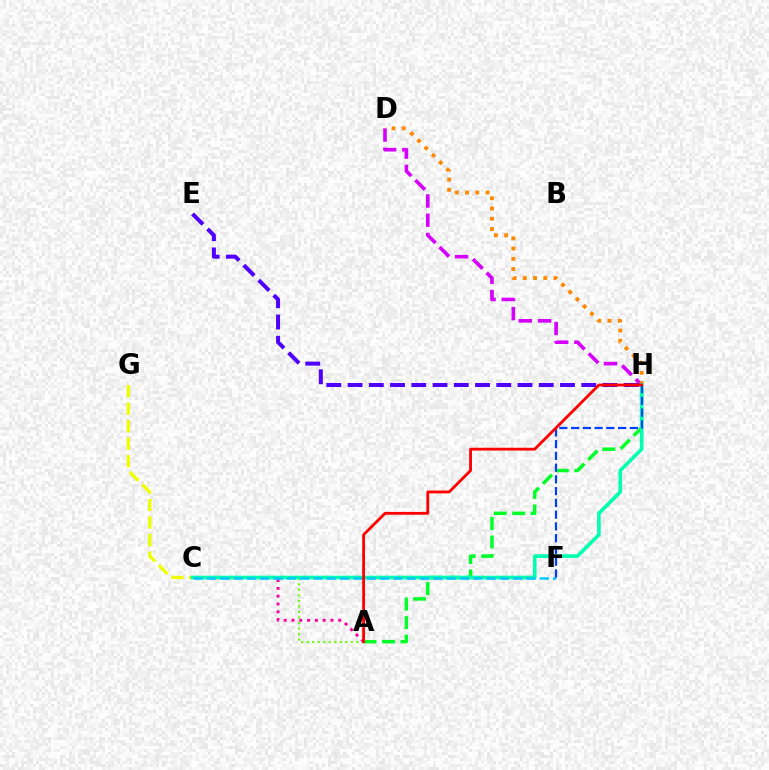{('C', 'G'): [{'color': '#eeff00', 'line_style': 'dashed', 'thickness': 2.38}], ('A', 'C'): [{'color': '#66ff00', 'line_style': 'dotted', 'thickness': 1.5}, {'color': '#ff00a0', 'line_style': 'dotted', 'thickness': 2.12}], ('A', 'H'): [{'color': '#00ff27', 'line_style': 'dashed', 'thickness': 2.51}, {'color': '#ff0000', 'line_style': 'solid', 'thickness': 2.03}], ('D', 'H'): [{'color': '#d600ff', 'line_style': 'dashed', 'thickness': 2.61}, {'color': '#ff8800', 'line_style': 'dotted', 'thickness': 2.78}], ('C', 'H'): [{'color': '#00ffaf', 'line_style': 'solid', 'thickness': 2.59}], ('C', 'F'): [{'color': '#00c7ff', 'line_style': 'dashed', 'thickness': 1.81}], ('F', 'H'): [{'color': '#003fff', 'line_style': 'dashed', 'thickness': 1.6}], ('E', 'H'): [{'color': '#4f00ff', 'line_style': 'dashed', 'thickness': 2.89}]}